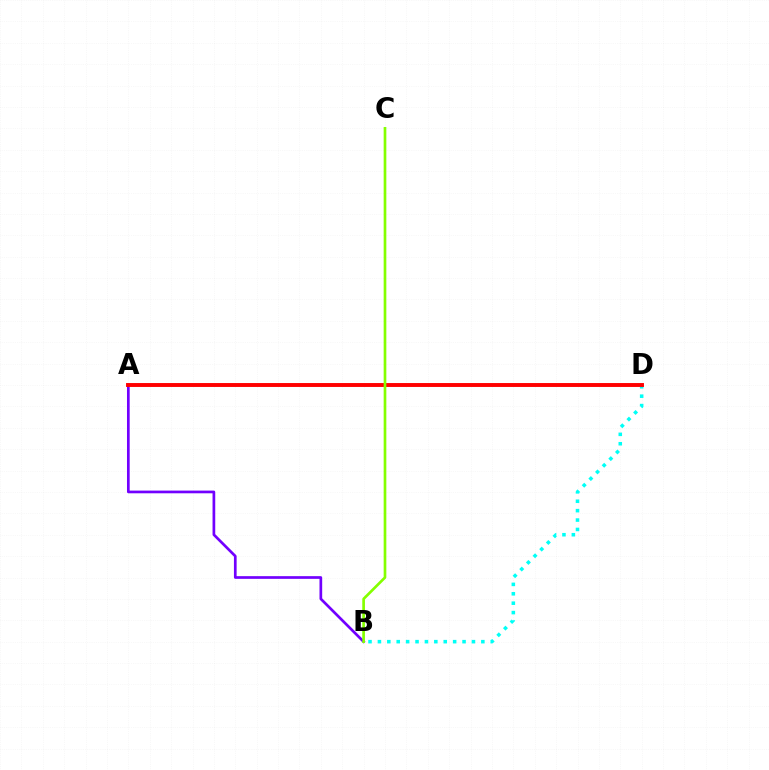{('A', 'B'): [{'color': '#7200ff', 'line_style': 'solid', 'thickness': 1.94}], ('B', 'D'): [{'color': '#00fff6', 'line_style': 'dotted', 'thickness': 2.55}], ('A', 'D'): [{'color': '#ff0000', 'line_style': 'solid', 'thickness': 2.81}], ('B', 'C'): [{'color': '#84ff00', 'line_style': 'solid', 'thickness': 1.93}]}